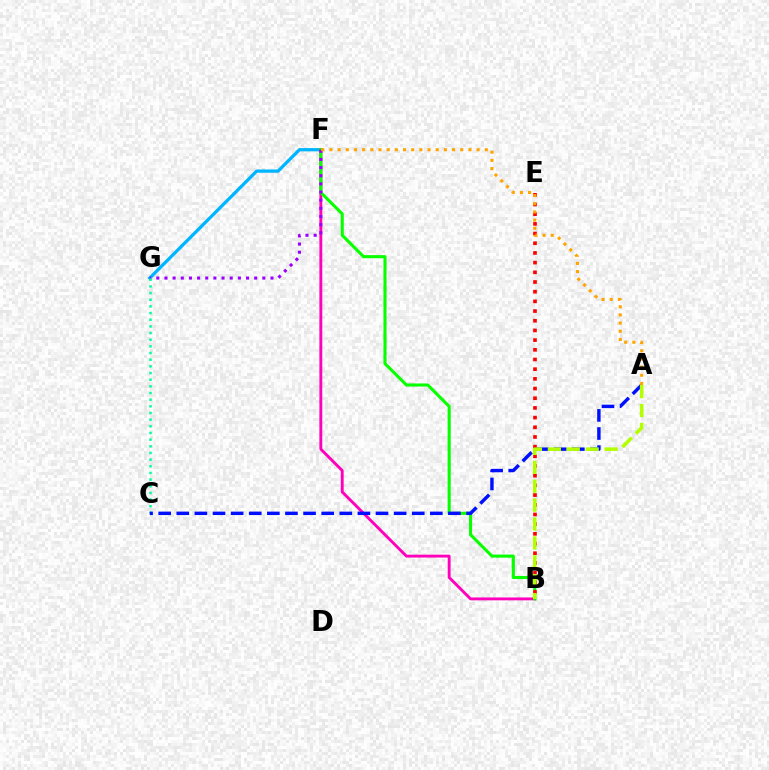{('F', 'G'): [{'color': '#00b5ff', 'line_style': 'solid', 'thickness': 2.34}, {'color': '#9b00ff', 'line_style': 'dotted', 'thickness': 2.22}], ('B', 'F'): [{'color': '#ff00bd', 'line_style': 'solid', 'thickness': 2.07}, {'color': '#08ff00', 'line_style': 'solid', 'thickness': 2.22}], ('C', 'G'): [{'color': '#00ff9d', 'line_style': 'dotted', 'thickness': 1.81}], ('A', 'C'): [{'color': '#0010ff', 'line_style': 'dashed', 'thickness': 2.46}], ('B', 'E'): [{'color': '#ff0000', 'line_style': 'dotted', 'thickness': 2.63}], ('A', 'B'): [{'color': '#b3ff00', 'line_style': 'dashed', 'thickness': 2.57}], ('A', 'F'): [{'color': '#ffa500', 'line_style': 'dotted', 'thickness': 2.22}]}